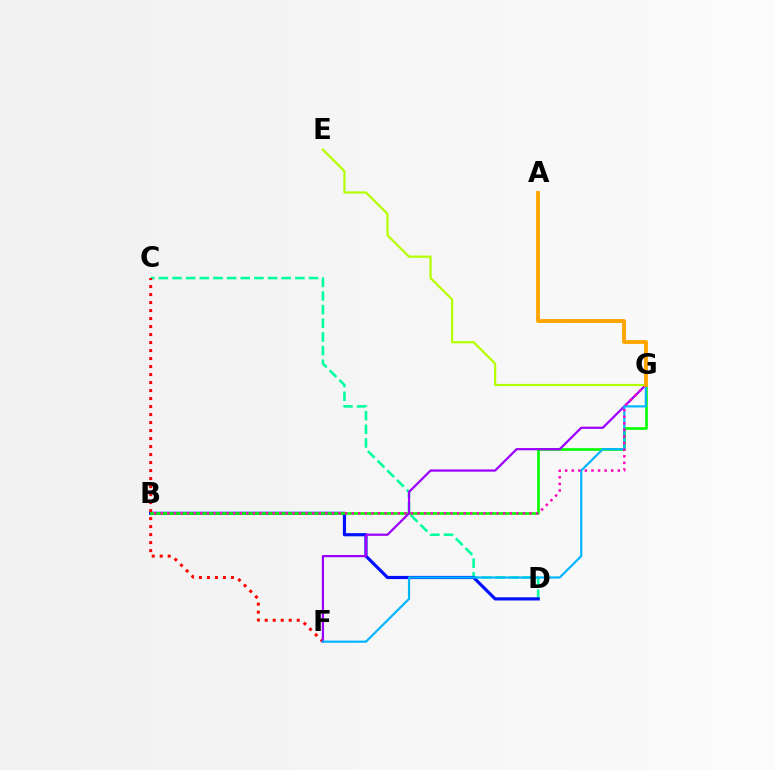{('C', 'D'): [{'color': '#00ff9d', 'line_style': 'dashed', 'thickness': 1.85}], ('B', 'D'): [{'color': '#0010ff', 'line_style': 'solid', 'thickness': 2.28}], ('B', 'G'): [{'color': '#08ff00', 'line_style': 'solid', 'thickness': 1.92}, {'color': '#ff00bd', 'line_style': 'dotted', 'thickness': 1.79}], ('C', 'F'): [{'color': '#ff0000', 'line_style': 'dotted', 'thickness': 2.17}], ('F', 'G'): [{'color': '#9b00ff', 'line_style': 'solid', 'thickness': 1.6}, {'color': '#00b5ff', 'line_style': 'solid', 'thickness': 1.57}], ('E', 'G'): [{'color': '#b3ff00', 'line_style': 'solid', 'thickness': 1.59}], ('A', 'G'): [{'color': '#ffa500', 'line_style': 'solid', 'thickness': 2.77}]}